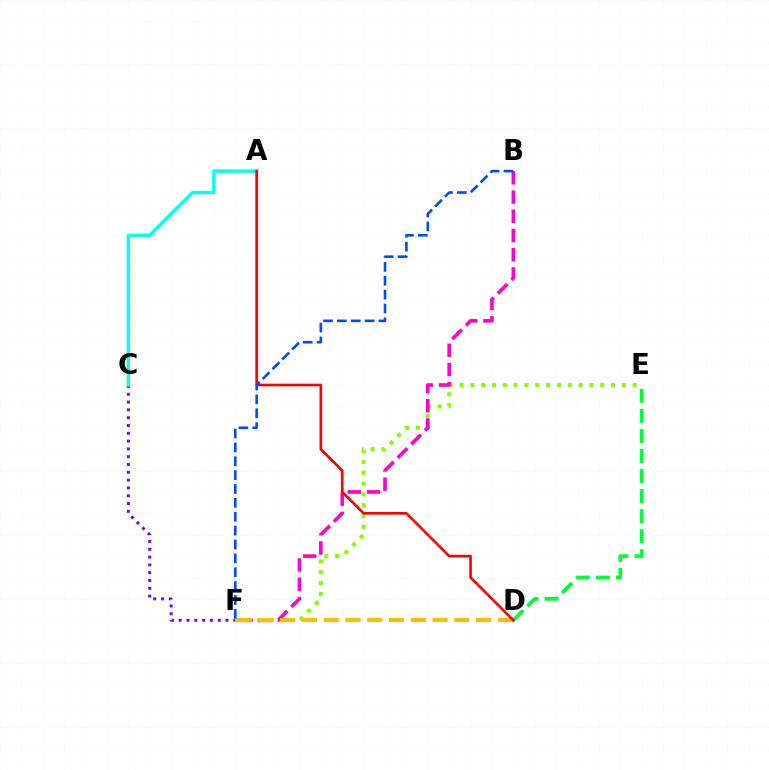{('C', 'F'): [{'color': '#7200ff', 'line_style': 'dotted', 'thickness': 2.12}], ('A', 'C'): [{'color': '#00fff6', 'line_style': 'solid', 'thickness': 2.44}], ('E', 'F'): [{'color': '#84ff00', 'line_style': 'dotted', 'thickness': 2.94}], ('B', 'F'): [{'color': '#ff00cf', 'line_style': 'dashed', 'thickness': 2.61}, {'color': '#004bff', 'line_style': 'dashed', 'thickness': 1.88}], ('D', 'F'): [{'color': '#ffbd00', 'line_style': 'dashed', 'thickness': 2.96}], ('D', 'E'): [{'color': '#00ff39', 'line_style': 'dashed', 'thickness': 2.72}], ('A', 'D'): [{'color': '#ff0000', 'line_style': 'solid', 'thickness': 1.91}]}